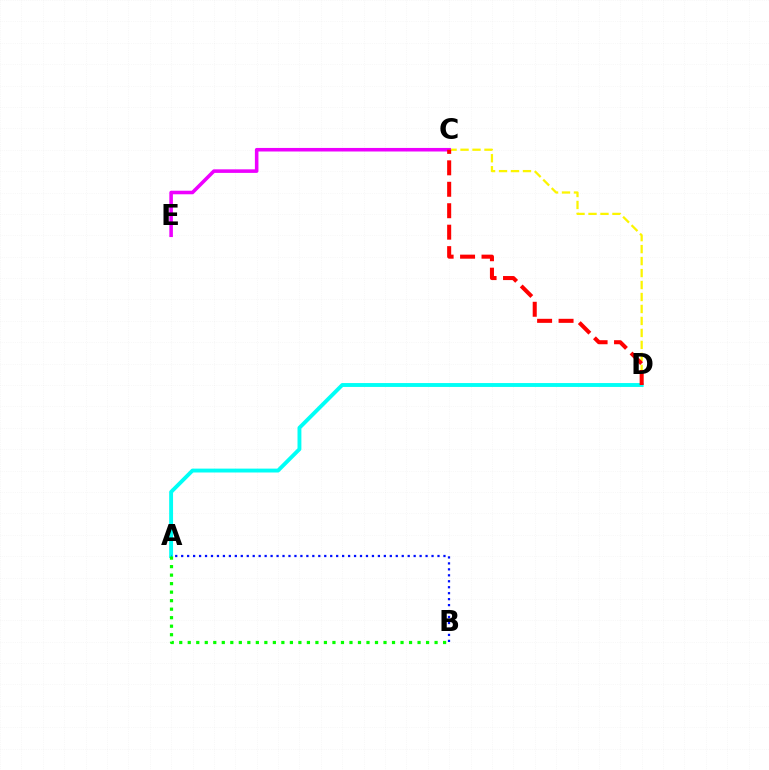{('C', 'D'): [{'color': '#fcf500', 'line_style': 'dashed', 'thickness': 1.63}, {'color': '#ff0000', 'line_style': 'dashed', 'thickness': 2.91}], ('C', 'E'): [{'color': '#ee00ff', 'line_style': 'solid', 'thickness': 2.56}], ('A', 'D'): [{'color': '#00fff6', 'line_style': 'solid', 'thickness': 2.79}], ('A', 'B'): [{'color': '#0010ff', 'line_style': 'dotted', 'thickness': 1.62}, {'color': '#08ff00', 'line_style': 'dotted', 'thickness': 2.31}]}